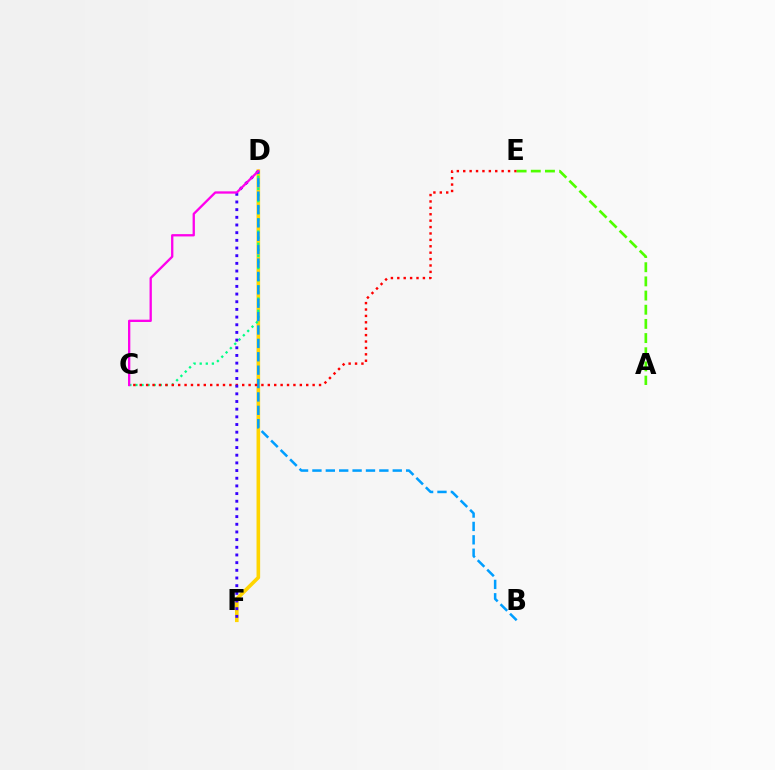{('D', 'F'): [{'color': '#ffd500', 'line_style': 'solid', 'thickness': 2.6}, {'color': '#3700ff', 'line_style': 'dotted', 'thickness': 2.08}], ('C', 'D'): [{'color': '#00ff86', 'line_style': 'dotted', 'thickness': 1.66}, {'color': '#ff00ed', 'line_style': 'solid', 'thickness': 1.66}], ('B', 'D'): [{'color': '#009eff', 'line_style': 'dashed', 'thickness': 1.82}], ('C', 'E'): [{'color': '#ff0000', 'line_style': 'dotted', 'thickness': 1.74}], ('A', 'E'): [{'color': '#4fff00', 'line_style': 'dashed', 'thickness': 1.93}]}